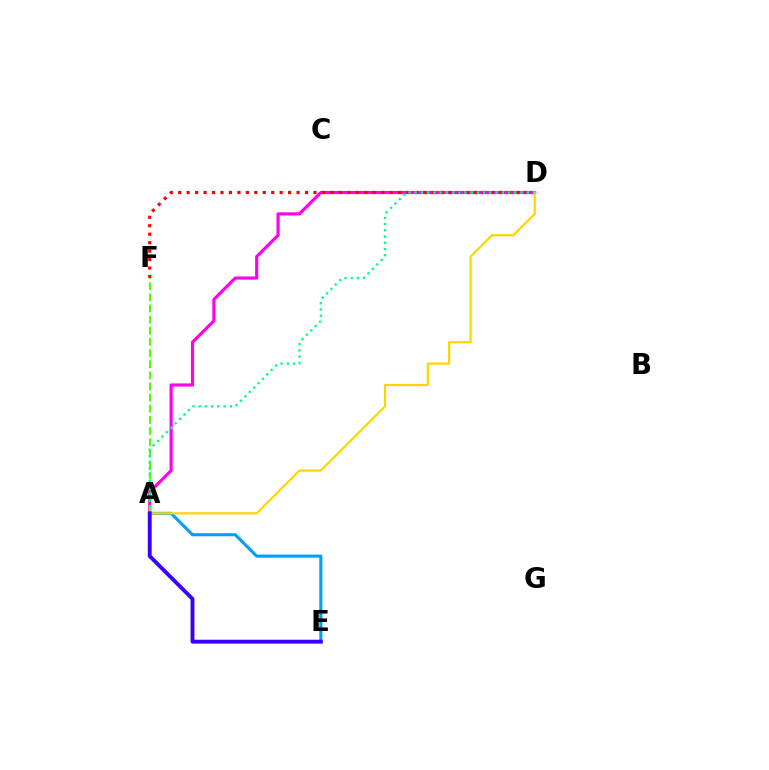{('A', 'D'): [{'color': '#ff00ed', 'line_style': 'solid', 'thickness': 2.26}, {'color': '#ffd500', 'line_style': 'solid', 'thickness': 1.62}, {'color': '#00ff86', 'line_style': 'dotted', 'thickness': 1.69}], ('A', 'E'): [{'color': '#009eff', 'line_style': 'solid', 'thickness': 2.22}, {'color': '#3700ff', 'line_style': 'solid', 'thickness': 2.78}], ('A', 'F'): [{'color': '#4fff00', 'line_style': 'dashed', 'thickness': 1.51}], ('D', 'F'): [{'color': '#ff0000', 'line_style': 'dotted', 'thickness': 2.3}]}